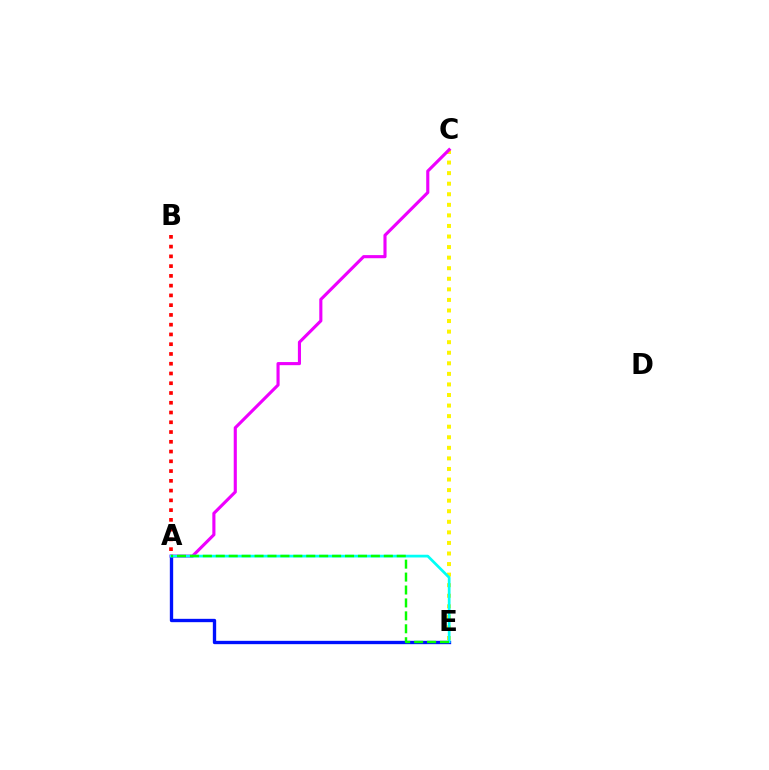{('C', 'E'): [{'color': '#fcf500', 'line_style': 'dotted', 'thickness': 2.87}], ('A', 'B'): [{'color': '#ff0000', 'line_style': 'dotted', 'thickness': 2.65}], ('A', 'C'): [{'color': '#ee00ff', 'line_style': 'solid', 'thickness': 2.24}], ('A', 'E'): [{'color': '#0010ff', 'line_style': 'solid', 'thickness': 2.4}, {'color': '#00fff6', 'line_style': 'solid', 'thickness': 1.97}, {'color': '#08ff00', 'line_style': 'dashed', 'thickness': 1.76}]}